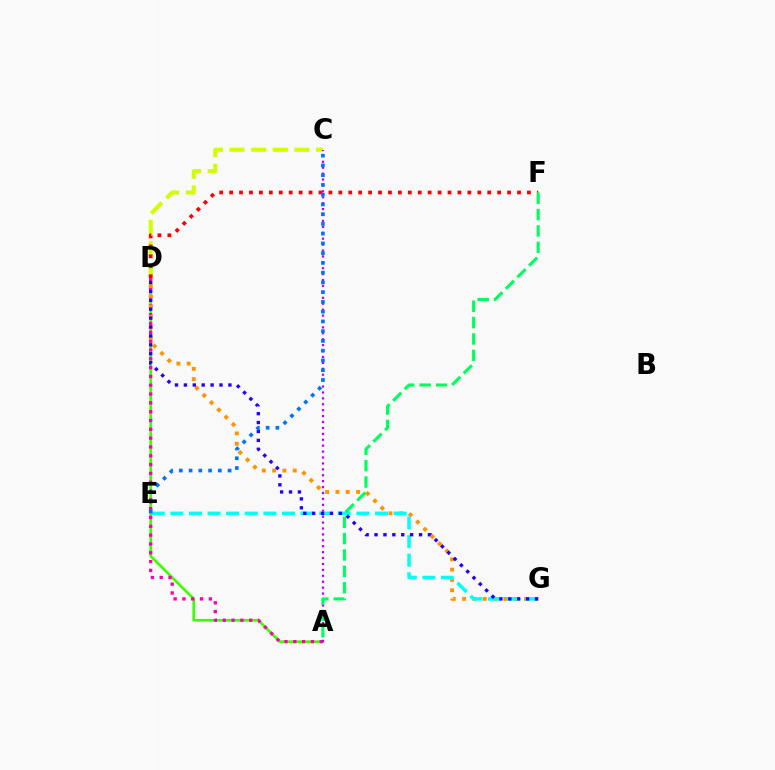{('C', 'D'): [{'color': '#d1ff00', 'line_style': 'dashed', 'thickness': 2.94}], ('A', 'D'): [{'color': '#3dff00', 'line_style': 'solid', 'thickness': 1.92}, {'color': '#ff00ac', 'line_style': 'dotted', 'thickness': 2.4}], ('A', 'C'): [{'color': '#b900ff', 'line_style': 'dotted', 'thickness': 1.61}], ('D', 'G'): [{'color': '#ff9400', 'line_style': 'dotted', 'thickness': 2.8}, {'color': '#2500ff', 'line_style': 'dotted', 'thickness': 2.42}], ('E', 'G'): [{'color': '#00fff6', 'line_style': 'dashed', 'thickness': 2.53}], ('D', 'F'): [{'color': '#ff0000', 'line_style': 'dotted', 'thickness': 2.7}], ('C', 'E'): [{'color': '#0074ff', 'line_style': 'dotted', 'thickness': 2.65}], ('A', 'F'): [{'color': '#00ff5c', 'line_style': 'dashed', 'thickness': 2.23}]}